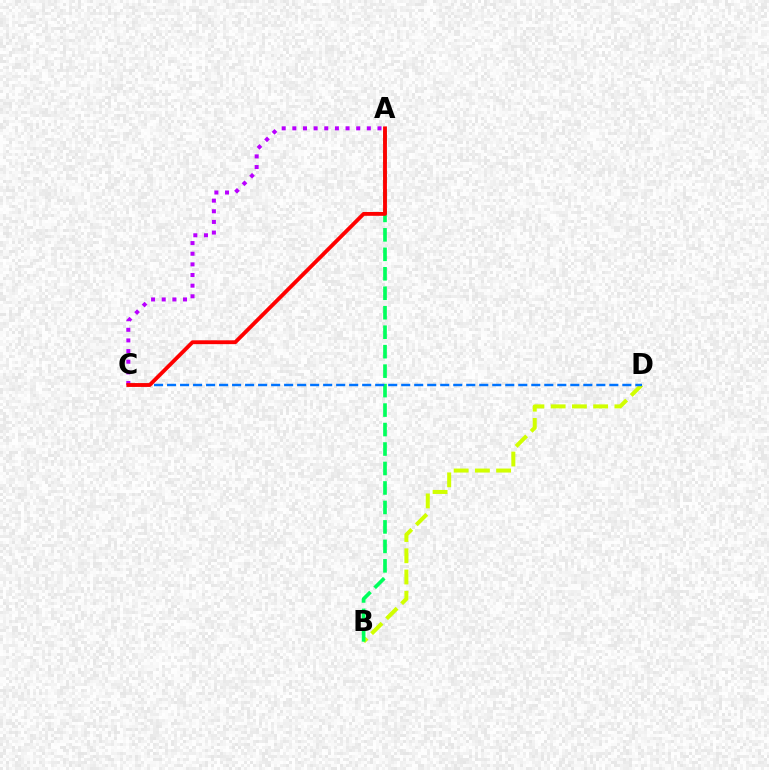{('B', 'D'): [{'color': '#d1ff00', 'line_style': 'dashed', 'thickness': 2.89}], ('A', 'B'): [{'color': '#00ff5c', 'line_style': 'dashed', 'thickness': 2.65}], ('A', 'C'): [{'color': '#b900ff', 'line_style': 'dotted', 'thickness': 2.89}, {'color': '#ff0000', 'line_style': 'solid', 'thickness': 2.77}], ('C', 'D'): [{'color': '#0074ff', 'line_style': 'dashed', 'thickness': 1.77}]}